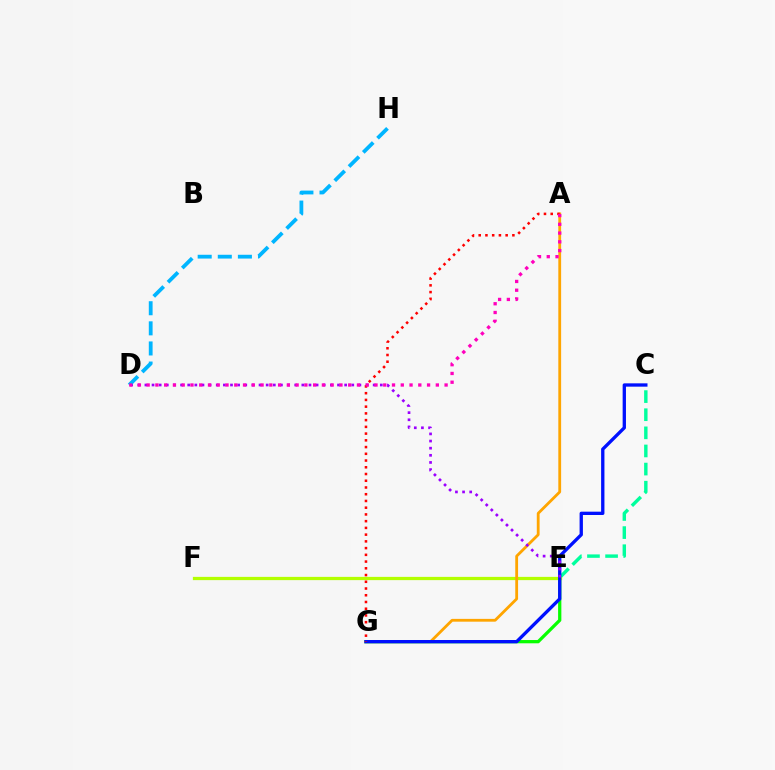{('E', 'G'): [{'color': '#08ff00', 'line_style': 'solid', 'thickness': 2.35}], ('C', 'E'): [{'color': '#00ff9d', 'line_style': 'dashed', 'thickness': 2.46}], ('E', 'F'): [{'color': '#b3ff00', 'line_style': 'solid', 'thickness': 2.35}], ('A', 'G'): [{'color': '#ffa500', 'line_style': 'solid', 'thickness': 2.02}, {'color': '#ff0000', 'line_style': 'dotted', 'thickness': 1.83}], ('C', 'G'): [{'color': '#0010ff', 'line_style': 'solid', 'thickness': 2.39}], ('D', 'E'): [{'color': '#9b00ff', 'line_style': 'dotted', 'thickness': 1.94}], ('D', 'H'): [{'color': '#00b5ff', 'line_style': 'dashed', 'thickness': 2.73}], ('A', 'D'): [{'color': '#ff00bd', 'line_style': 'dotted', 'thickness': 2.38}]}